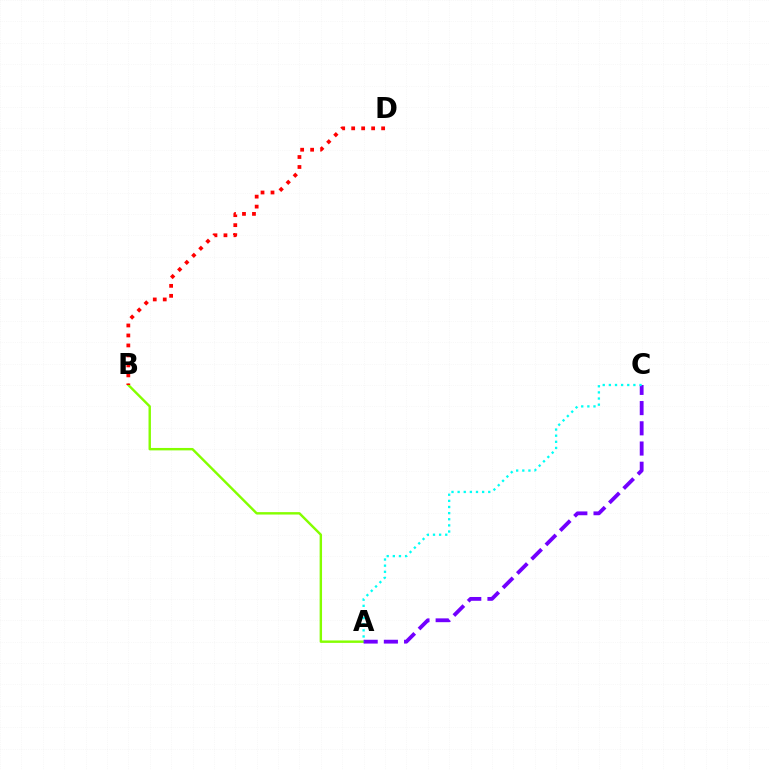{('A', 'B'): [{'color': '#84ff00', 'line_style': 'solid', 'thickness': 1.74}], ('A', 'C'): [{'color': '#7200ff', 'line_style': 'dashed', 'thickness': 2.75}, {'color': '#00fff6', 'line_style': 'dotted', 'thickness': 1.66}], ('B', 'D'): [{'color': '#ff0000', 'line_style': 'dotted', 'thickness': 2.71}]}